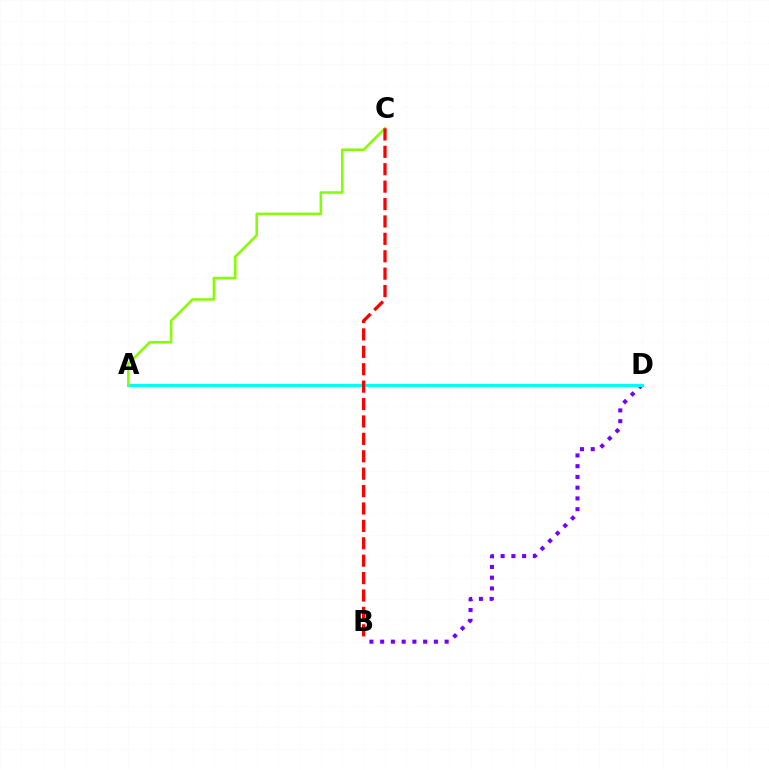{('B', 'D'): [{'color': '#7200ff', 'line_style': 'dotted', 'thickness': 2.92}], ('A', 'D'): [{'color': '#00fff6', 'line_style': 'solid', 'thickness': 2.21}], ('A', 'C'): [{'color': '#84ff00', 'line_style': 'solid', 'thickness': 1.83}], ('B', 'C'): [{'color': '#ff0000', 'line_style': 'dashed', 'thickness': 2.36}]}